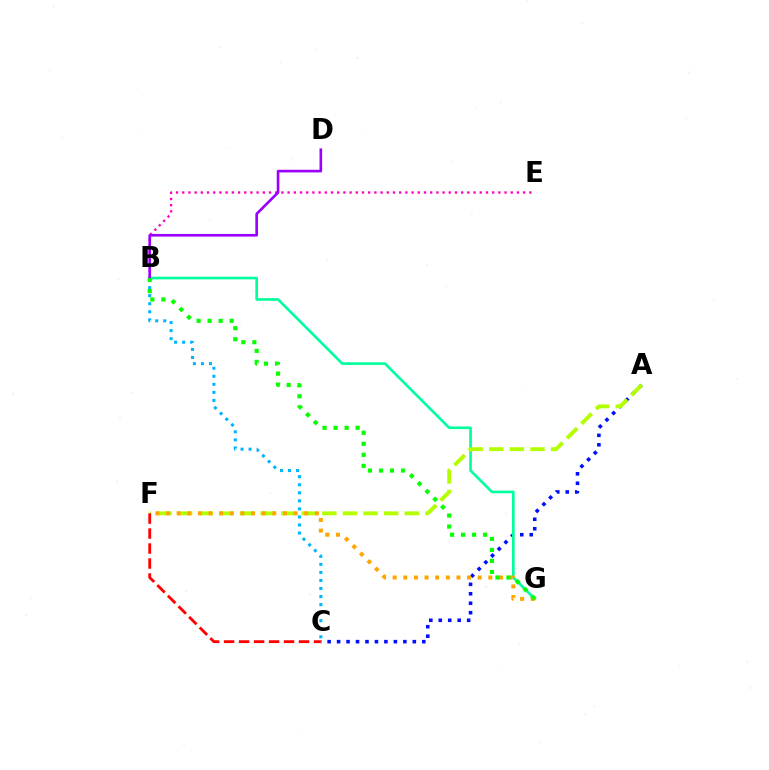{('A', 'C'): [{'color': '#0010ff', 'line_style': 'dotted', 'thickness': 2.57}], ('B', 'C'): [{'color': '#00b5ff', 'line_style': 'dotted', 'thickness': 2.19}], ('B', 'G'): [{'color': '#00ff9d', 'line_style': 'solid', 'thickness': 1.91}, {'color': '#08ff00', 'line_style': 'dotted', 'thickness': 2.99}], ('B', 'E'): [{'color': '#ff00bd', 'line_style': 'dotted', 'thickness': 1.68}], ('B', 'D'): [{'color': '#9b00ff', 'line_style': 'solid', 'thickness': 1.9}], ('A', 'F'): [{'color': '#b3ff00', 'line_style': 'dashed', 'thickness': 2.8}], ('F', 'G'): [{'color': '#ffa500', 'line_style': 'dotted', 'thickness': 2.89}], ('C', 'F'): [{'color': '#ff0000', 'line_style': 'dashed', 'thickness': 2.04}]}